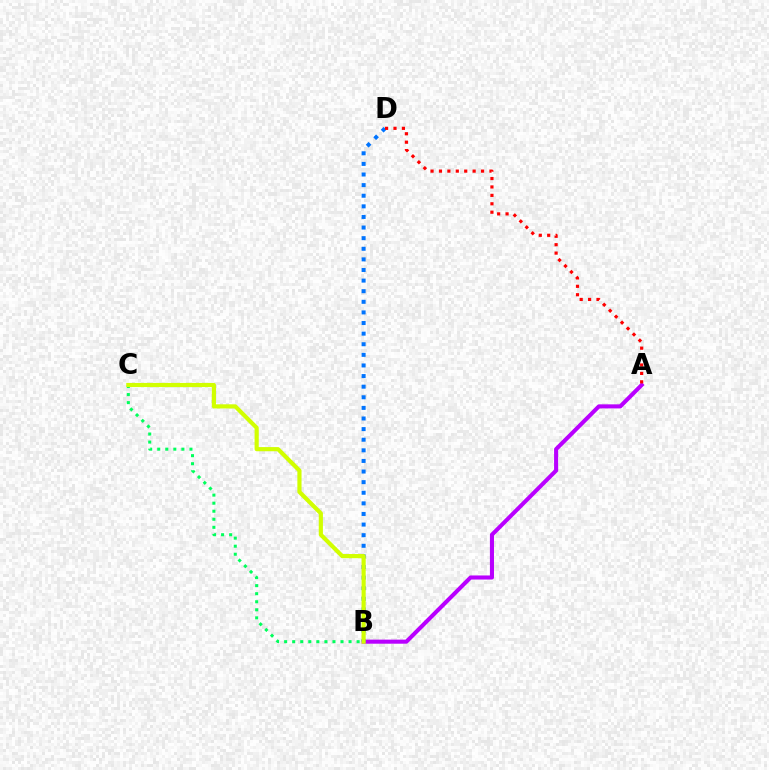{('A', 'B'): [{'color': '#b900ff', 'line_style': 'solid', 'thickness': 2.94}], ('B', 'D'): [{'color': '#0074ff', 'line_style': 'dotted', 'thickness': 2.88}], ('B', 'C'): [{'color': '#00ff5c', 'line_style': 'dotted', 'thickness': 2.19}, {'color': '#d1ff00', 'line_style': 'solid', 'thickness': 2.99}], ('A', 'D'): [{'color': '#ff0000', 'line_style': 'dotted', 'thickness': 2.29}]}